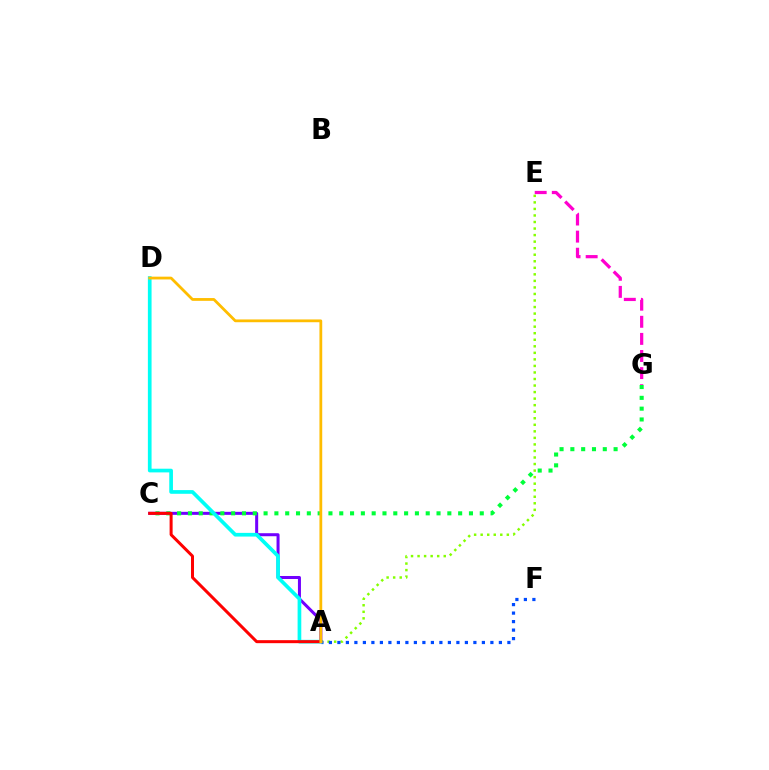{('A', 'E'): [{'color': '#84ff00', 'line_style': 'dotted', 'thickness': 1.78}], ('A', 'F'): [{'color': '#004bff', 'line_style': 'dotted', 'thickness': 2.31}], ('A', 'C'): [{'color': '#7200ff', 'line_style': 'solid', 'thickness': 2.17}, {'color': '#ff0000', 'line_style': 'solid', 'thickness': 2.17}], ('C', 'G'): [{'color': '#00ff39', 'line_style': 'dotted', 'thickness': 2.94}], ('E', 'G'): [{'color': '#ff00cf', 'line_style': 'dashed', 'thickness': 2.32}], ('A', 'D'): [{'color': '#00fff6', 'line_style': 'solid', 'thickness': 2.65}, {'color': '#ffbd00', 'line_style': 'solid', 'thickness': 2.0}]}